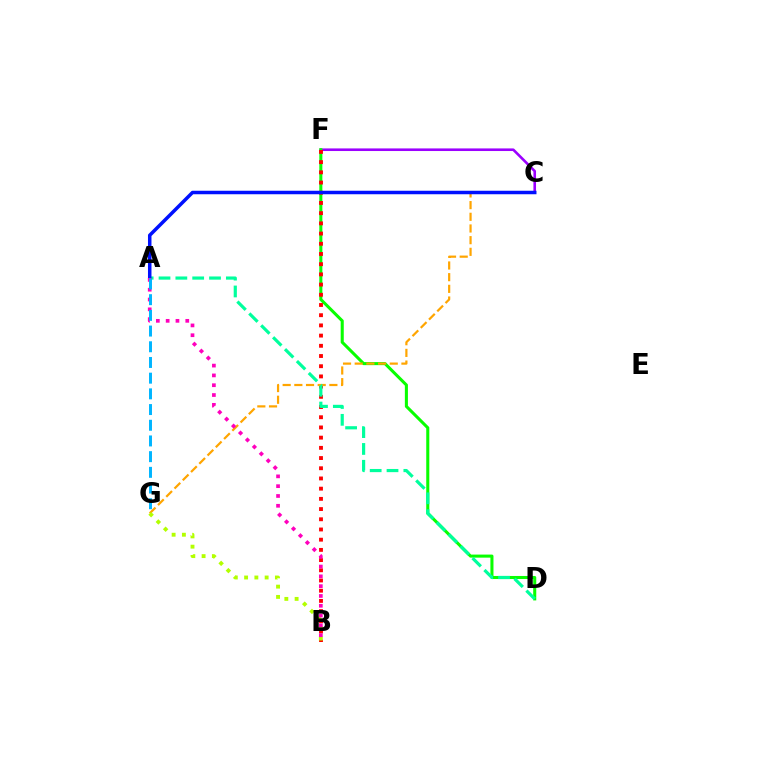{('C', 'F'): [{'color': '#9b00ff', 'line_style': 'solid', 'thickness': 1.88}], ('D', 'F'): [{'color': '#08ff00', 'line_style': 'solid', 'thickness': 2.2}], ('B', 'F'): [{'color': '#ff0000', 'line_style': 'dotted', 'thickness': 2.77}], ('C', 'G'): [{'color': '#ffa500', 'line_style': 'dashed', 'thickness': 1.59}], ('A', 'D'): [{'color': '#00ff9d', 'line_style': 'dashed', 'thickness': 2.29}], ('A', 'C'): [{'color': '#0010ff', 'line_style': 'solid', 'thickness': 2.52}], ('B', 'G'): [{'color': '#b3ff00', 'line_style': 'dotted', 'thickness': 2.79}], ('A', 'B'): [{'color': '#ff00bd', 'line_style': 'dotted', 'thickness': 2.67}], ('A', 'G'): [{'color': '#00b5ff', 'line_style': 'dashed', 'thickness': 2.13}]}